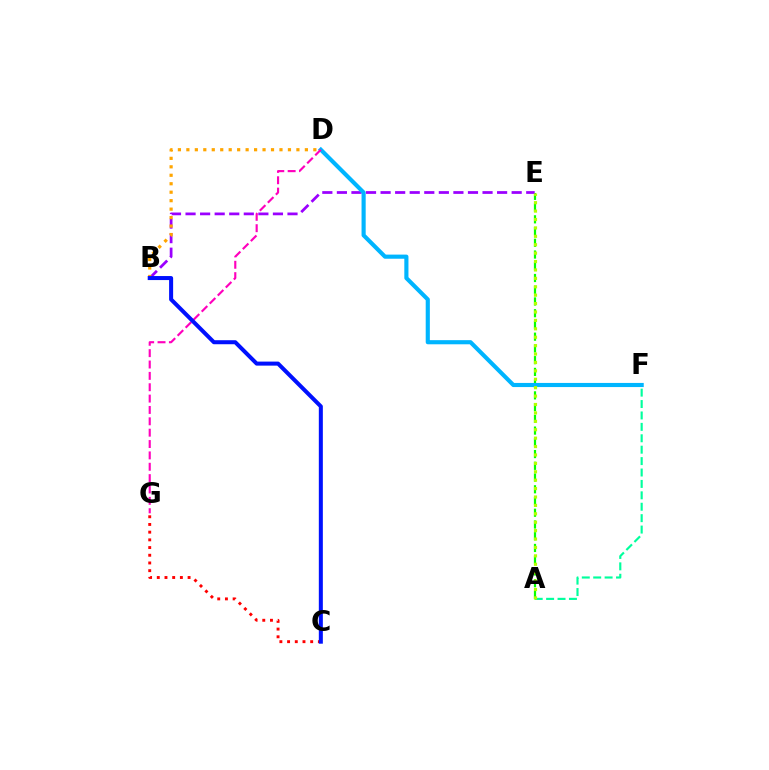{('A', 'F'): [{'color': '#00ff9d', 'line_style': 'dashed', 'thickness': 1.55}], ('C', 'G'): [{'color': '#ff0000', 'line_style': 'dotted', 'thickness': 2.09}], ('A', 'E'): [{'color': '#08ff00', 'line_style': 'dashed', 'thickness': 1.59}, {'color': '#b3ff00', 'line_style': 'dotted', 'thickness': 2.28}], ('B', 'E'): [{'color': '#9b00ff', 'line_style': 'dashed', 'thickness': 1.98}], ('D', 'F'): [{'color': '#00b5ff', 'line_style': 'solid', 'thickness': 2.98}], ('B', 'D'): [{'color': '#ffa500', 'line_style': 'dotted', 'thickness': 2.3}], ('D', 'G'): [{'color': '#ff00bd', 'line_style': 'dashed', 'thickness': 1.54}], ('B', 'C'): [{'color': '#0010ff', 'line_style': 'solid', 'thickness': 2.9}]}